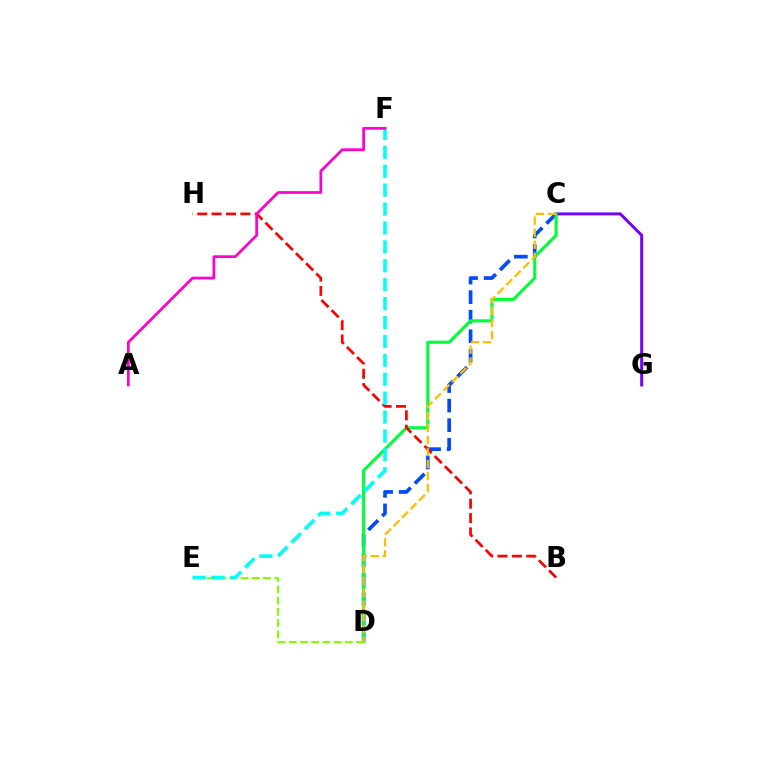{('C', 'G'): [{'color': '#7200ff', 'line_style': 'solid', 'thickness': 2.13}], ('C', 'D'): [{'color': '#004bff', 'line_style': 'dashed', 'thickness': 2.66}, {'color': '#00ff39', 'line_style': 'solid', 'thickness': 2.21}, {'color': '#ffbd00', 'line_style': 'dashed', 'thickness': 1.63}], ('D', 'E'): [{'color': '#84ff00', 'line_style': 'dashed', 'thickness': 1.53}], ('B', 'H'): [{'color': '#ff0000', 'line_style': 'dashed', 'thickness': 1.95}], ('E', 'F'): [{'color': '#00fff6', 'line_style': 'dashed', 'thickness': 2.57}], ('A', 'F'): [{'color': '#ff00cf', 'line_style': 'solid', 'thickness': 1.97}]}